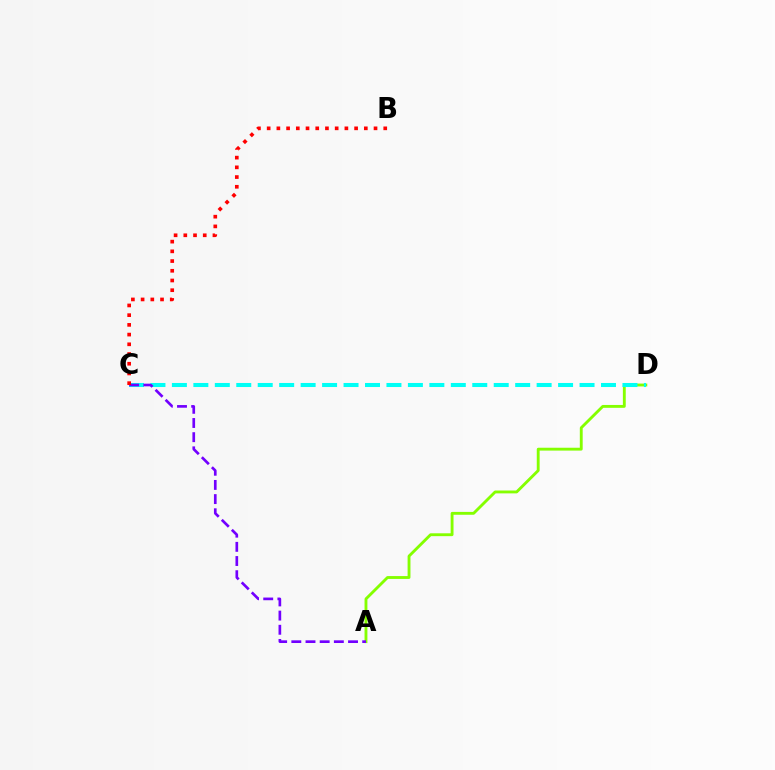{('A', 'D'): [{'color': '#84ff00', 'line_style': 'solid', 'thickness': 2.06}], ('C', 'D'): [{'color': '#00fff6', 'line_style': 'dashed', 'thickness': 2.91}], ('A', 'C'): [{'color': '#7200ff', 'line_style': 'dashed', 'thickness': 1.93}], ('B', 'C'): [{'color': '#ff0000', 'line_style': 'dotted', 'thickness': 2.64}]}